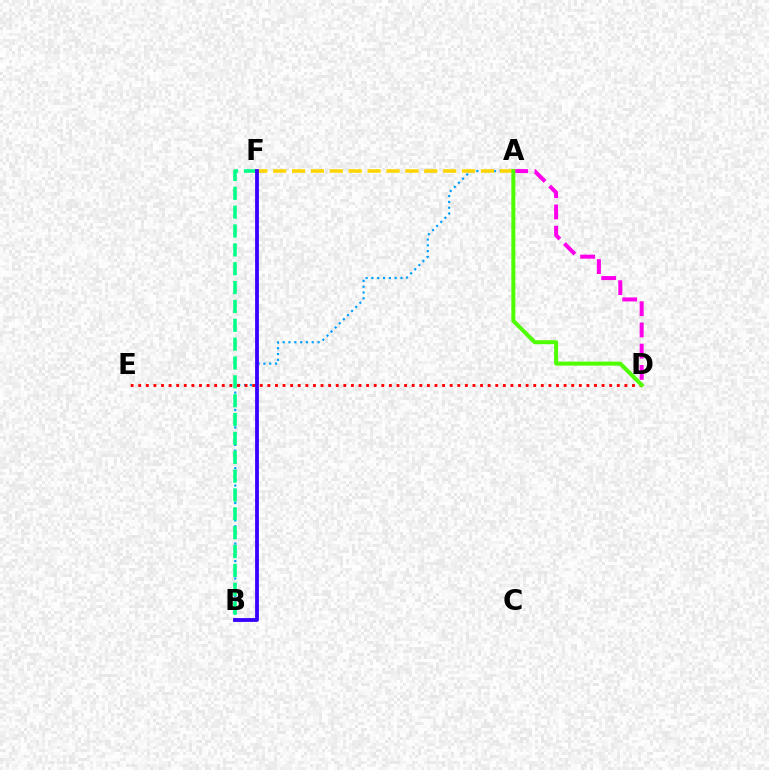{('A', 'B'): [{'color': '#009eff', 'line_style': 'dotted', 'thickness': 1.58}], ('A', 'D'): [{'color': '#ff00ed', 'line_style': 'dashed', 'thickness': 2.88}, {'color': '#4fff00', 'line_style': 'solid', 'thickness': 2.88}], ('A', 'F'): [{'color': '#ffd500', 'line_style': 'dashed', 'thickness': 2.57}], ('B', 'F'): [{'color': '#00ff86', 'line_style': 'dashed', 'thickness': 2.56}, {'color': '#3700ff', 'line_style': 'solid', 'thickness': 2.73}], ('D', 'E'): [{'color': '#ff0000', 'line_style': 'dotted', 'thickness': 2.06}]}